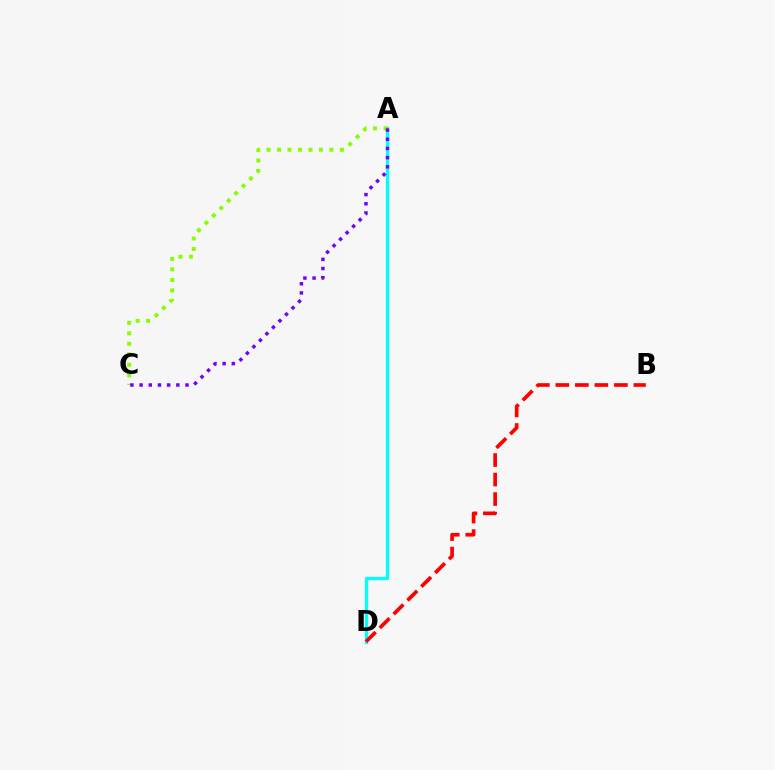{('A', 'D'): [{'color': '#00fff6', 'line_style': 'solid', 'thickness': 2.33}], ('A', 'C'): [{'color': '#84ff00', 'line_style': 'dotted', 'thickness': 2.85}, {'color': '#7200ff', 'line_style': 'dotted', 'thickness': 2.5}], ('B', 'D'): [{'color': '#ff0000', 'line_style': 'dashed', 'thickness': 2.65}]}